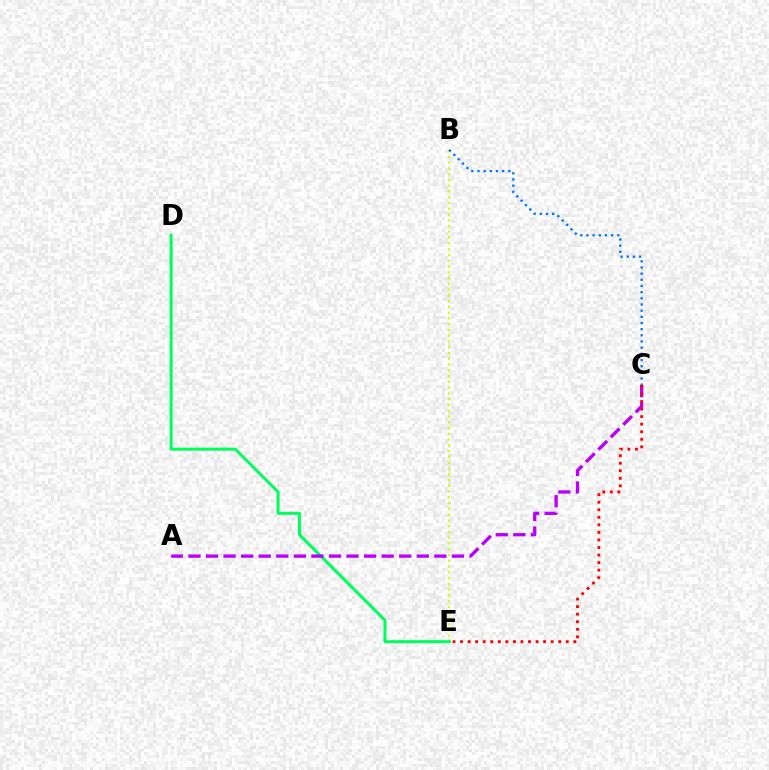{('B', 'E'): [{'color': '#d1ff00', 'line_style': 'dotted', 'thickness': 1.57}], ('D', 'E'): [{'color': '#00ff5c', 'line_style': 'solid', 'thickness': 2.17}], ('A', 'C'): [{'color': '#b900ff', 'line_style': 'dashed', 'thickness': 2.39}], ('B', 'C'): [{'color': '#0074ff', 'line_style': 'dotted', 'thickness': 1.68}], ('C', 'E'): [{'color': '#ff0000', 'line_style': 'dotted', 'thickness': 2.05}]}